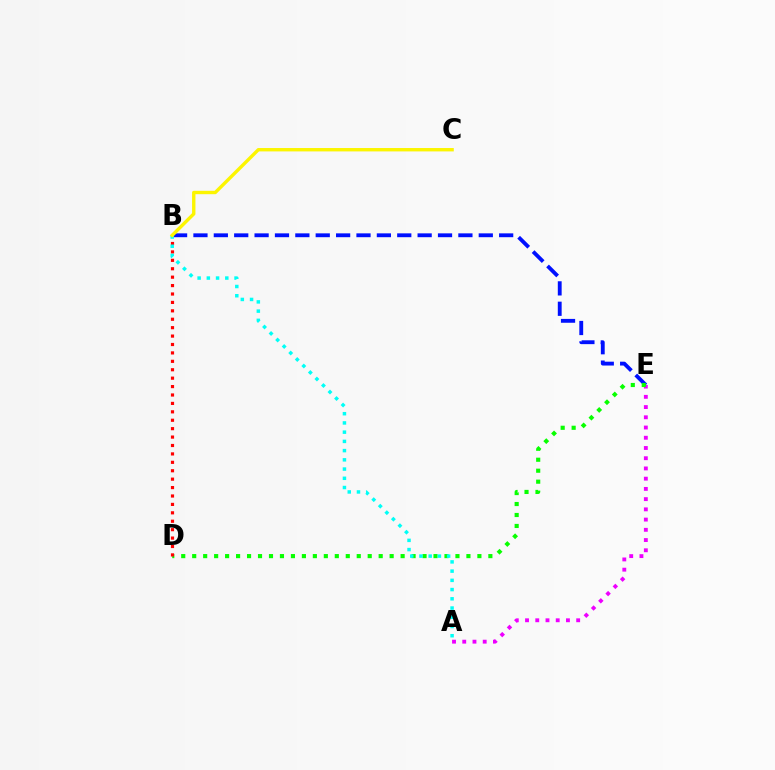{('B', 'E'): [{'color': '#0010ff', 'line_style': 'dashed', 'thickness': 2.77}], ('A', 'E'): [{'color': '#ee00ff', 'line_style': 'dotted', 'thickness': 2.78}], ('D', 'E'): [{'color': '#08ff00', 'line_style': 'dotted', 'thickness': 2.98}], ('B', 'D'): [{'color': '#ff0000', 'line_style': 'dotted', 'thickness': 2.29}], ('A', 'B'): [{'color': '#00fff6', 'line_style': 'dotted', 'thickness': 2.51}], ('B', 'C'): [{'color': '#fcf500', 'line_style': 'solid', 'thickness': 2.44}]}